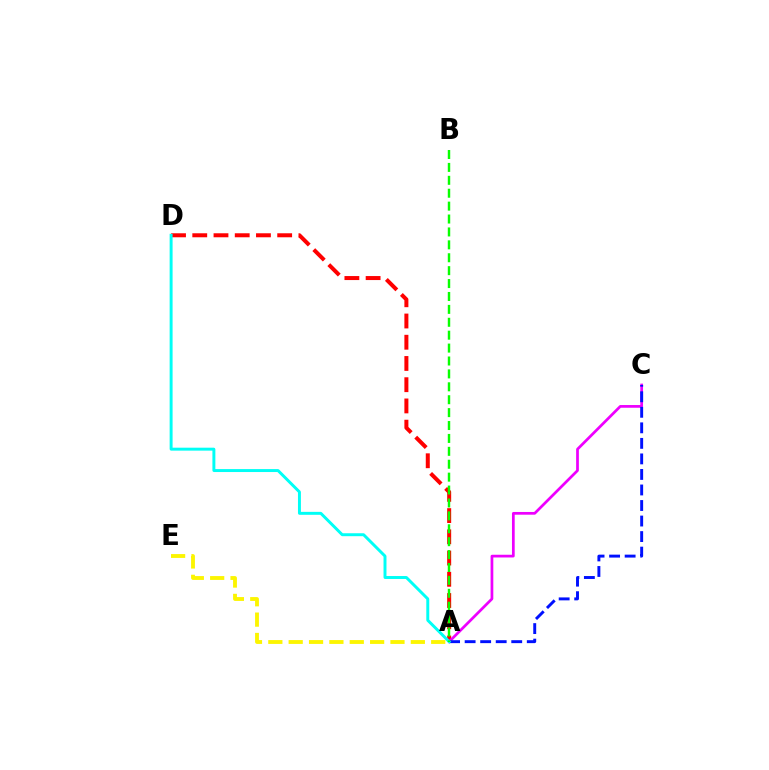{('A', 'D'): [{'color': '#ff0000', 'line_style': 'dashed', 'thickness': 2.88}, {'color': '#00fff6', 'line_style': 'solid', 'thickness': 2.12}], ('A', 'C'): [{'color': '#ee00ff', 'line_style': 'solid', 'thickness': 1.96}, {'color': '#0010ff', 'line_style': 'dashed', 'thickness': 2.11}], ('A', 'E'): [{'color': '#fcf500', 'line_style': 'dashed', 'thickness': 2.77}], ('A', 'B'): [{'color': '#08ff00', 'line_style': 'dashed', 'thickness': 1.75}]}